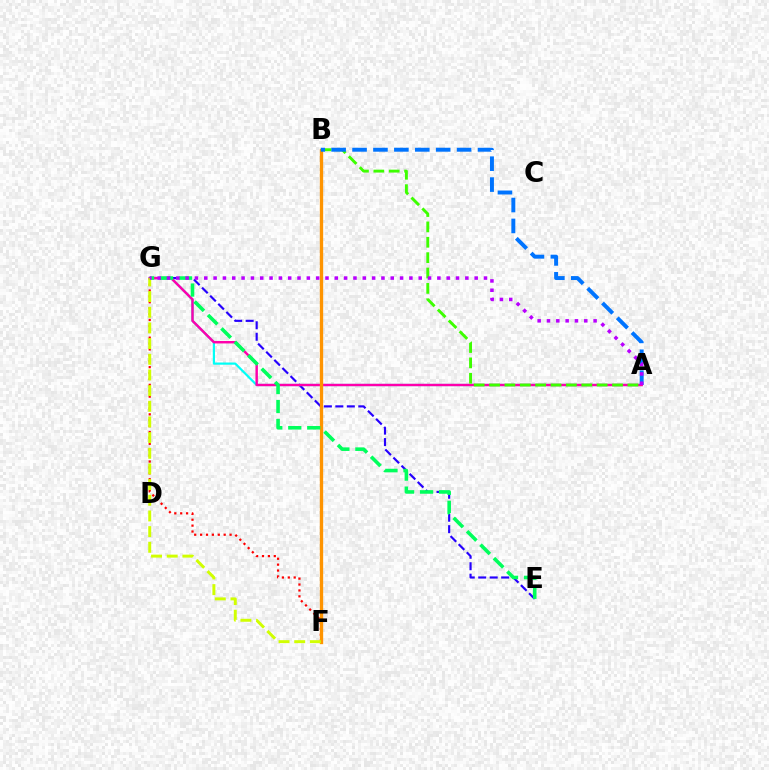{('E', 'G'): [{'color': '#2500ff', 'line_style': 'dashed', 'thickness': 1.56}, {'color': '#00ff5c', 'line_style': 'dashed', 'thickness': 2.58}], ('A', 'G'): [{'color': '#00fff6', 'line_style': 'solid', 'thickness': 1.58}, {'color': '#ff00ac', 'line_style': 'solid', 'thickness': 1.76}, {'color': '#b900ff', 'line_style': 'dotted', 'thickness': 2.53}], ('F', 'G'): [{'color': '#ff0000', 'line_style': 'dotted', 'thickness': 1.6}, {'color': '#d1ff00', 'line_style': 'dashed', 'thickness': 2.13}], ('B', 'F'): [{'color': '#ff9400', 'line_style': 'solid', 'thickness': 2.4}], ('A', 'B'): [{'color': '#3dff00', 'line_style': 'dashed', 'thickness': 2.09}, {'color': '#0074ff', 'line_style': 'dashed', 'thickness': 2.84}]}